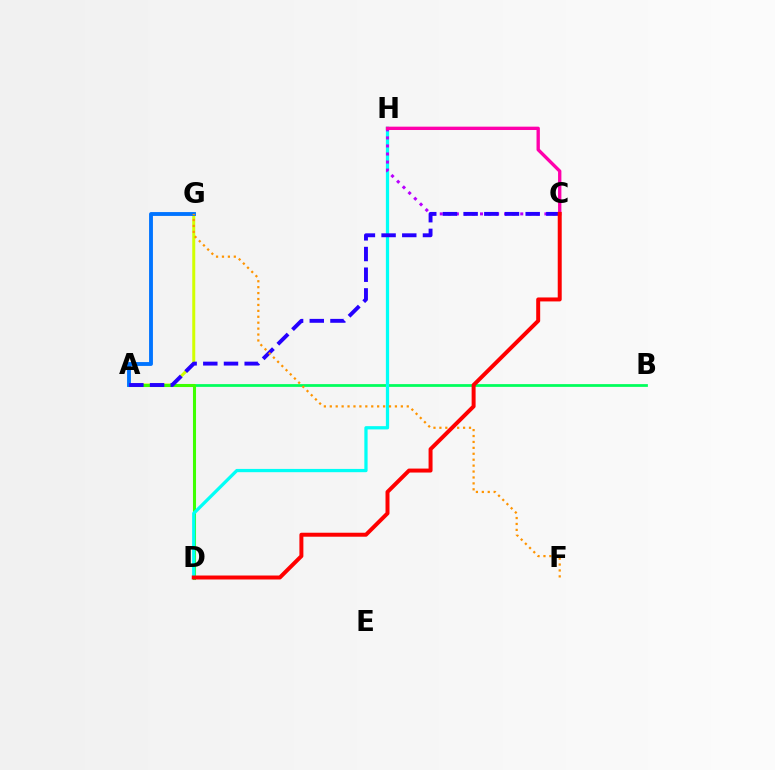{('A', 'B'): [{'color': '#00ff5c', 'line_style': 'solid', 'thickness': 1.98}], ('A', 'G'): [{'color': '#d1ff00', 'line_style': 'solid', 'thickness': 2.16}, {'color': '#0074ff', 'line_style': 'solid', 'thickness': 2.78}], ('A', 'D'): [{'color': '#3dff00', 'line_style': 'solid', 'thickness': 2.2}], ('D', 'H'): [{'color': '#00fff6', 'line_style': 'solid', 'thickness': 2.35}], ('C', 'H'): [{'color': '#b900ff', 'line_style': 'dotted', 'thickness': 2.19}, {'color': '#ff00ac', 'line_style': 'solid', 'thickness': 2.4}], ('A', 'C'): [{'color': '#2500ff', 'line_style': 'dashed', 'thickness': 2.81}], ('F', 'G'): [{'color': '#ff9400', 'line_style': 'dotted', 'thickness': 1.61}], ('C', 'D'): [{'color': '#ff0000', 'line_style': 'solid', 'thickness': 2.86}]}